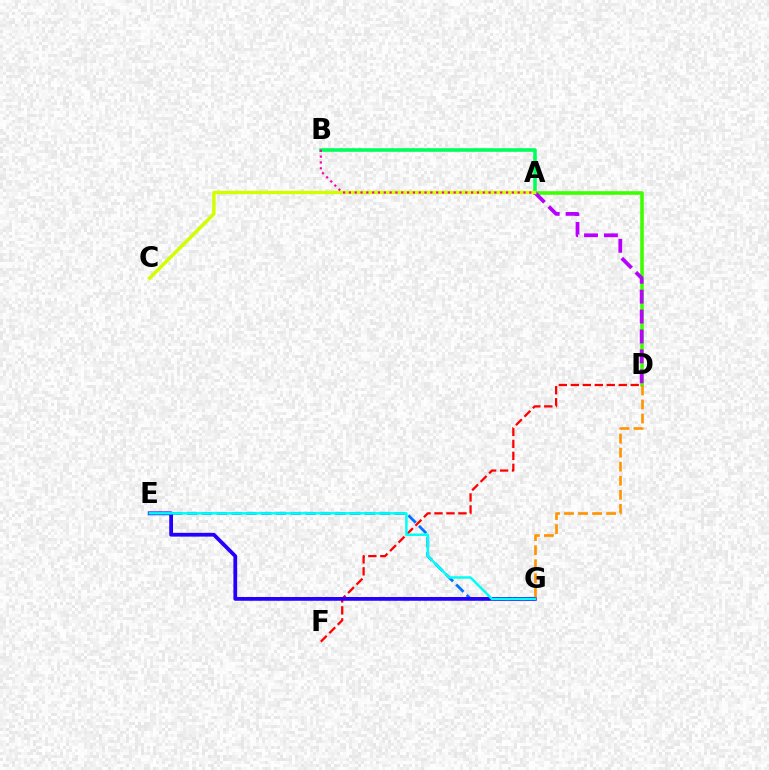{('A', 'B'): [{'color': '#00ff5c', 'line_style': 'solid', 'thickness': 2.59}, {'color': '#ff00ac', 'line_style': 'dotted', 'thickness': 1.58}], ('A', 'D'): [{'color': '#3dff00', 'line_style': 'solid', 'thickness': 2.58}, {'color': '#b900ff', 'line_style': 'dashed', 'thickness': 2.7}], ('E', 'G'): [{'color': '#0074ff', 'line_style': 'dashed', 'thickness': 2.01}, {'color': '#2500ff', 'line_style': 'solid', 'thickness': 2.72}, {'color': '#00fff6', 'line_style': 'solid', 'thickness': 1.79}], ('D', 'F'): [{'color': '#ff0000', 'line_style': 'dashed', 'thickness': 1.63}], ('D', 'G'): [{'color': '#ff9400', 'line_style': 'dashed', 'thickness': 1.91}], ('A', 'C'): [{'color': '#d1ff00', 'line_style': 'solid', 'thickness': 2.47}]}